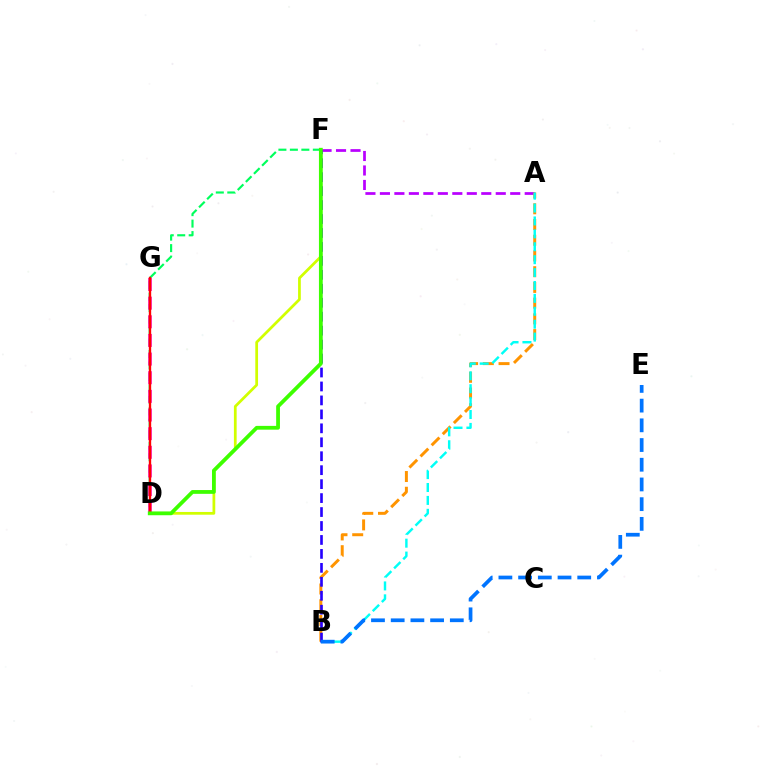{('D', 'F'): [{'color': '#00ff5c', 'line_style': 'dashed', 'thickness': 1.56}, {'color': '#d1ff00', 'line_style': 'solid', 'thickness': 1.98}, {'color': '#3dff00', 'line_style': 'solid', 'thickness': 2.72}], ('A', 'F'): [{'color': '#b900ff', 'line_style': 'dashed', 'thickness': 1.97}], ('A', 'B'): [{'color': '#ff9400', 'line_style': 'dashed', 'thickness': 2.14}, {'color': '#00fff6', 'line_style': 'dashed', 'thickness': 1.75}], ('B', 'F'): [{'color': '#2500ff', 'line_style': 'dashed', 'thickness': 1.9}], ('D', 'G'): [{'color': '#ff00ac', 'line_style': 'dashed', 'thickness': 2.53}, {'color': '#ff0000', 'line_style': 'solid', 'thickness': 1.69}], ('B', 'E'): [{'color': '#0074ff', 'line_style': 'dashed', 'thickness': 2.68}]}